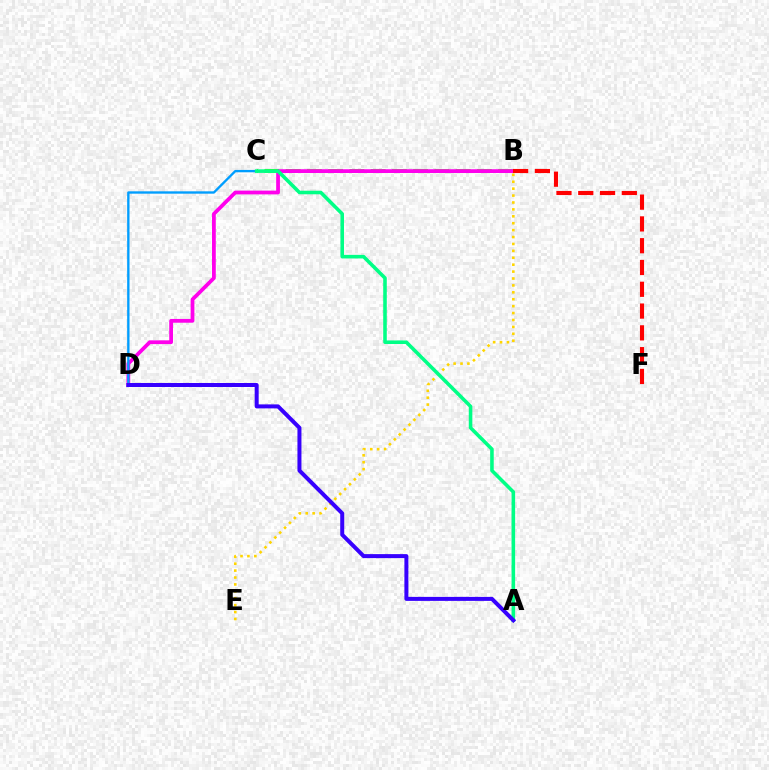{('B', 'C'): [{'color': '#4fff00', 'line_style': 'dashed', 'thickness': 2.89}], ('B', 'D'): [{'color': '#ff00ed', 'line_style': 'solid', 'thickness': 2.71}], ('B', 'E'): [{'color': '#ffd500', 'line_style': 'dotted', 'thickness': 1.88}], ('C', 'D'): [{'color': '#009eff', 'line_style': 'solid', 'thickness': 1.69}], ('A', 'C'): [{'color': '#00ff86', 'line_style': 'solid', 'thickness': 2.57}], ('A', 'D'): [{'color': '#3700ff', 'line_style': 'solid', 'thickness': 2.88}], ('B', 'F'): [{'color': '#ff0000', 'line_style': 'dashed', 'thickness': 2.96}]}